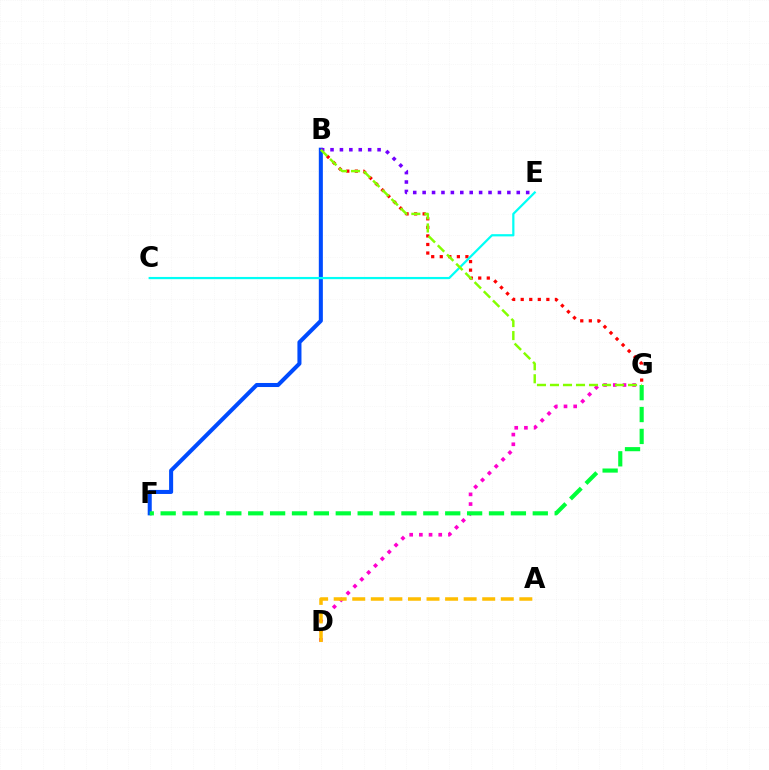{('B', 'G'): [{'color': '#ff0000', 'line_style': 'dotted', 'thickness': 2.32}, {'color': '#84ff00', 'line_style': 'dashed', 'thickness': 1.77}], ('D', 'G'): [{'color': '#ff00cf', 'line_style': 'dotted', 'thickness': 2.63}], ('B', 'F'): [{'color': '#004bff', 'line_style': 'solid', 'thickness': 2.92}], ('C', 'E'): [{'color': '#00fff6', 'line_style': 'solid', 'thickness': 1.6}], ('B', 'E'): [{'color': '#7200ff', 'line_style': 'dotted', 'thickness': 2.56}], ('F', 'G'): [{'color': '#00ff39', 'line_style': 'dashed', 'thickness': 2.97}], ('A', 'D'): [{'color': '#ffbd00', 'line_style': 'dashed', 'thickness': 2.52}]}